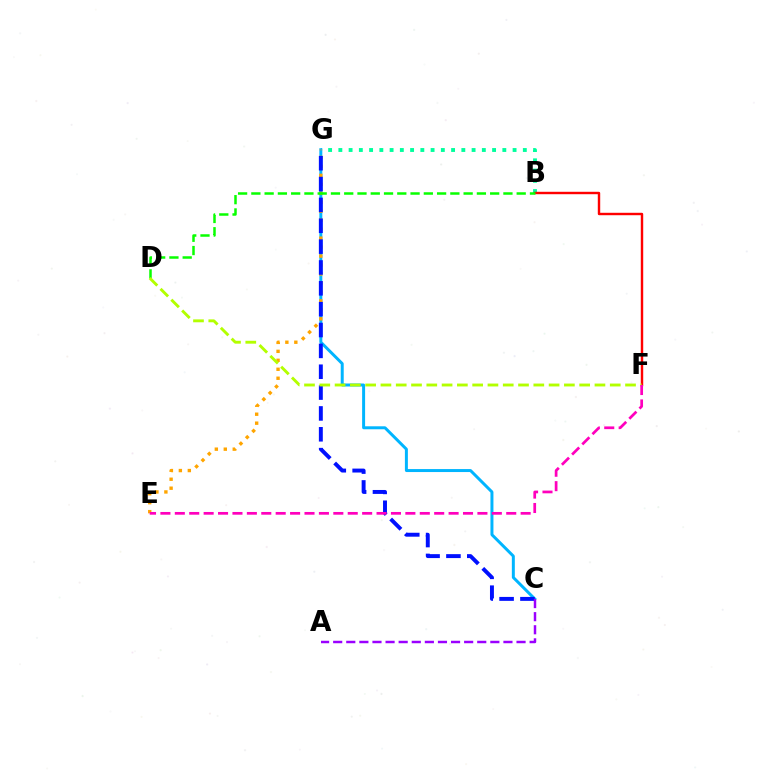{('B', 'G'): [{'color': '#00ff9d', 'line_style': 'dotted', 'thickness': 2.78}], ('C', 'G'): [{'color': '#00b5ff', 'line_style': 'solid', 'thickness': 2.14}, {'color': '#0010ff', 'line_style': 'dashed', 'thickness': 2.83}], ('B', 'F'): [{'color': '#ff0000', 'line_style': 'solid', 'thickness': 1.74}], ('E', 'G'): [{'color': '#ffa500', 'line_style': 'dotted', 'thickness': 2.44}], ('B', 'D'): [{'color': '#08ff00', 'line_style': 'dashed', 'thickness': 1.8}], ('D', 'F'): [{'color': '#b3ff00', 'line_style': 'dashed', 'thickness': 2.08}], ('E', 'F'): [{'color': '#ff00bd', 'line_style': 'dashed', 'thickness': 1.96}], ('A', 'C'): [{'color': '#9b00ff', 'line_style': 'dashed', 'thickness': 1.78}]}